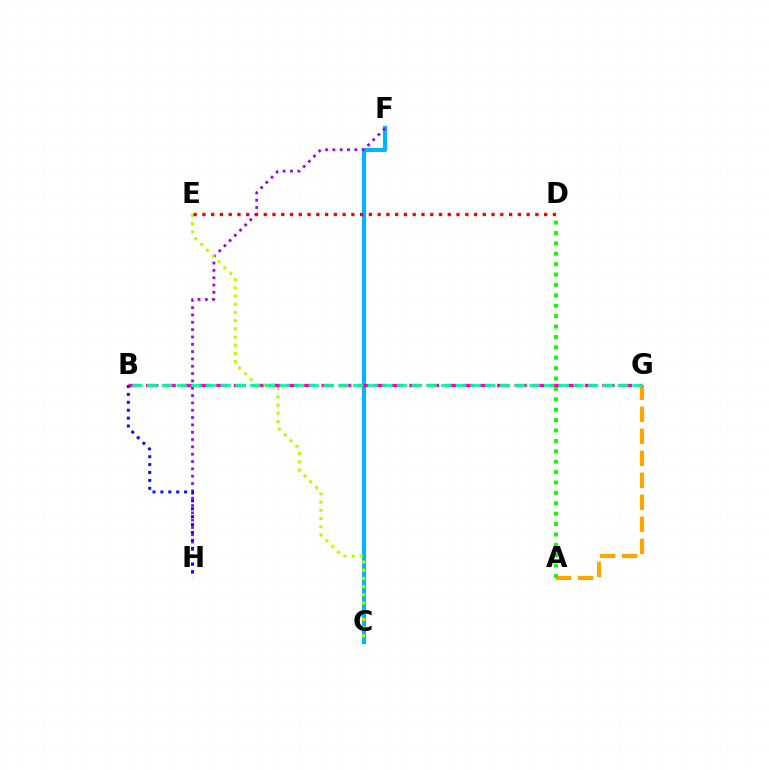{('C', 'F'): [{'color': '#00b5ff', 'line_style': 'solid', 'thickness': 2.95}], ('F', 'H'): [{'color': '#9b00ff', 'line_style': 'dotted', 'thickness': 1.99}], ('A', 'G'): [{'color': '#ffa500', 'line_style': 'dashed', 'thickness': 2.99}], ('A', 'D'): [{'color': '#08ff00', 'line_style': 'dotted', 'thickness': 2.82}], ('B', 'G'): [{'color': '#ff00bd', 'line_style': 'dashed', 'thickness': 2.38}, {'color': '#00ff9d', 'line_style': 'dashed', 'thickness': 2.0}], ('C', 'E'): [{'color': '#b3ff00', 'line_style': 'dotted', 'thickness': 2.23}], ('B', 'H'): [{'color': '#0010ff', 'line_style': 'dotted', 'thickness': 2.15}], ('D', 'E'): [{'color': '#ff0000', 'line_style': 'dotted', 'thickness': 2.38}]}